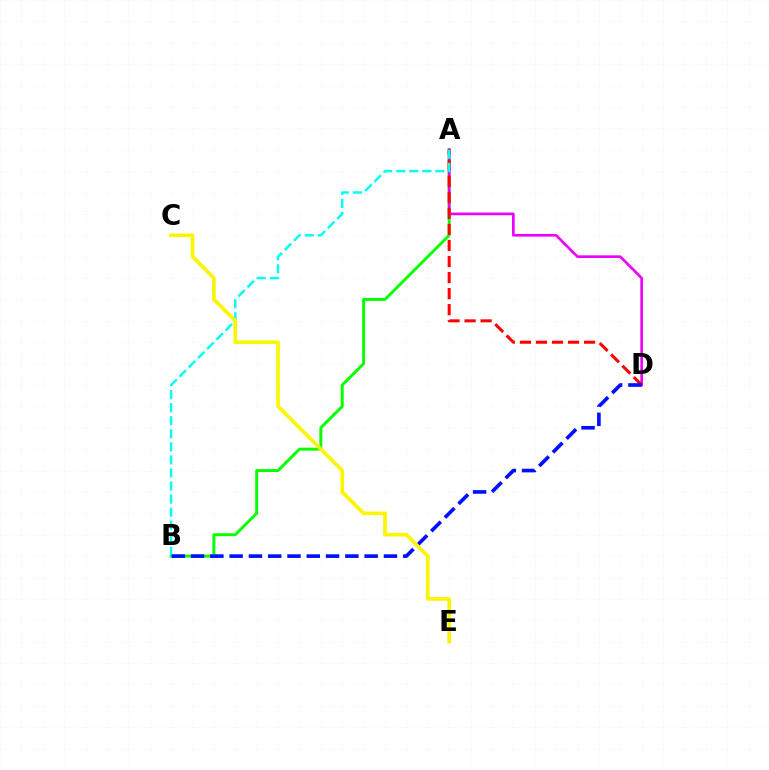{('A', 'B'): [{'color': '#08ff00', 'line_style': 'solid', 'thickness': 2.12}, {'color': '#00fff6', 'line_style': 'dashed', 'thickness': 1.77}], ('A', 'D'): [{'color': '#ee00ff', 'line_style': 'solid', 'thickness': 1.92}, {'color': '#ff0000', 'line_style': 'dashed', 'thickness': 2.18}], ('B', 'D'): [{'color': '#0010ff', 'line_style': 'dashed', 'thickness': 2.62}], ('C', 'E'): [{'color': '#fcf500', 'line_style': 'solid', 'thickness': 2.64}]}